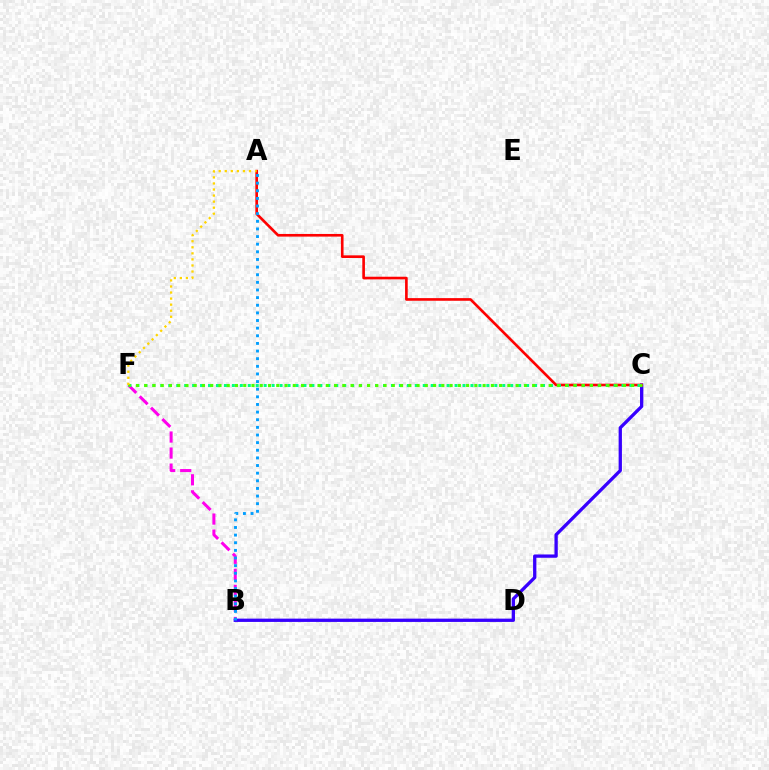{('B', 'F'): [{'color': '#ff00ed', 'line_style': 'dashed', 'thickness': 2.18}], ('B', 'C'): [{'color': '#3700ff', 'line_style': 'solid', 'thickness': 2.38}], ('A', 'C'): [{'color': '#ff0000', 'line_style': 'solid', 'thickness': 1.9}], ('C', 'F'): [{'color': '#00ff86', 'line_style': 'dotted', 'thickness': 2.16}, {'color': '#4fff00', 'line_style': 'dotted', 'thickness': 2.24}], ('A', 'F'): [{'color': '#ffd500', 'line_style': 'dotted', 'thickness': 1.65}], ('A', 'B'): [{'color': '#009eff', 'line_style': 'dotted', 'thickness': 2.07}]}